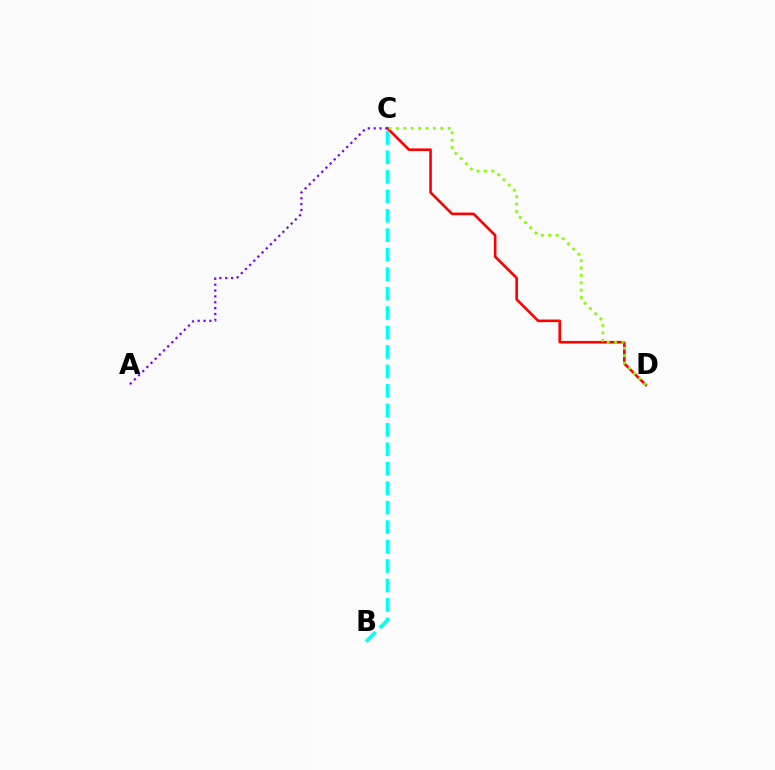{('C', 'D'): [{'color': '#ff0000', 'line_style': 'solid', 'thickness': 1.88}, {'color': '#84ff00', 'line_style': 'dotted', 'thickness': 2.01}], ('B', 'C'): [{'color': '#00fff6', 'line_style': 'dashed', 'thickness': 2.64}], ('A', 'C'): [{'color': '#7200ff', 'line_style': 'dotted', 'thickness': 1.59}]}